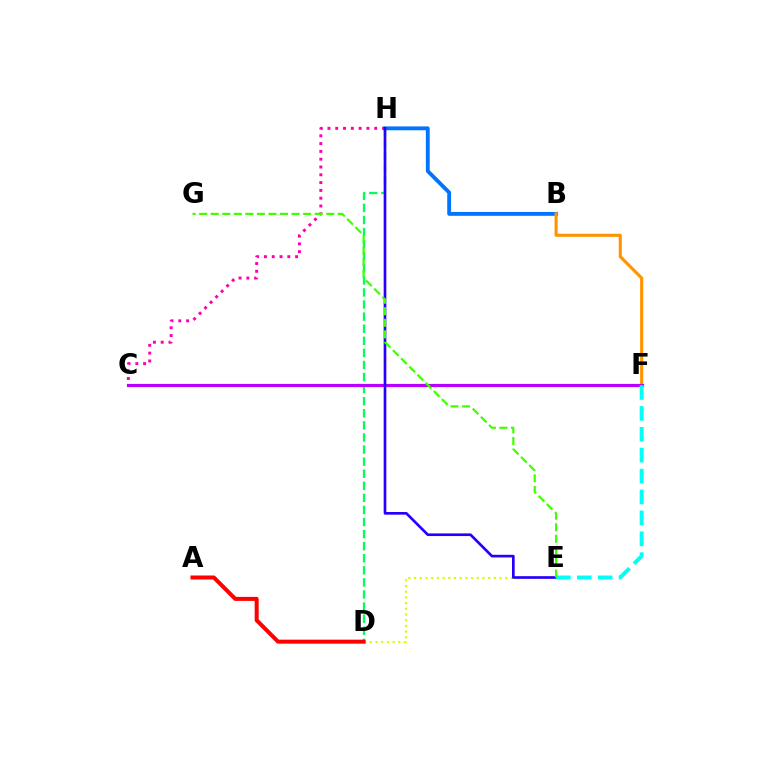{('D', 'H'): [{'color': '#00ff5c', 'line_style': 'dashed', 'thickness': 1.64}], ('C', 'H'): [{'color': '#ff00ac', 'line_style': 'dotted', 'thickness': 2.12}], ('B', 'H'): [{'color': '#0074ff', 'line_style': 'solid', 'thickness': 2.77}], ('D', 'E'): [{'color': '#d1ff00', 'line_style': 'dotted', 'thickness': 1.55}], ('B', 'F'): [{'color': '#ff9400', 'line_style': 'solid', 'thickness': 2.24}], ('C', 'F'): [{'color': '#b900ff', 'line_style': 'solid', 'thickness': 2.28}], ('E', 'H'): [{'color': '#2500ff', 'line_style': 'solid', 'thickness': 1.92}], ('E', 'F'): [{'color': '#00fff6', 'line_style': 'dashed', 'thickness': 2.84}], ('E', 'G'): [{'color': '#3dff00', 'line_style': 'dashed', 'thickness': 1.57}], ('A', 'D'): [{'color': '#ff0000', 'line_style': 'solid', 'thickness': 2.89}]}